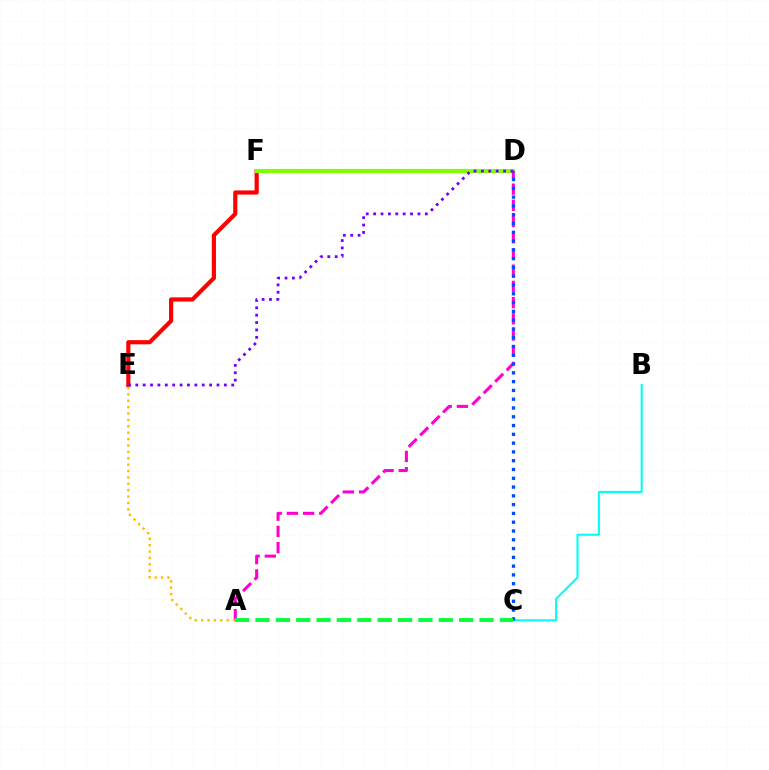{('E', 'F'): [{'color': '#ff0000', 'line_style': 'solid', 'thickness': 3.0}], ('D', 'F'): [{'color': '#84ff00', 'line_style': 'solid', 'thickness': 2.98}], ('A', 'D'): [{'color': '#ff00cf', 'line_style': 'dashed', 'thickness': 2.2}], ('D', 'E'): [{'color': '#7200ff', 'line_style': 'dotted', 'thickness': 2.01}], ('B', 'C'): [{'color': '#00fff6', 'line_style': 'solid', 'thickness': 1.51}], ('C', 'D'): [{'color': '#004bff', 'line_style': 'dotted', 'thickness': 2.39}], ('A', 'E'): [{'color': '#ffbd00', 'line_style': 'dotted', 'thickness': 1.74}], ('A', 'C'): [{'color': '#00ff39', 'line_style': 'dashed', 'thickness': 2.77}]}